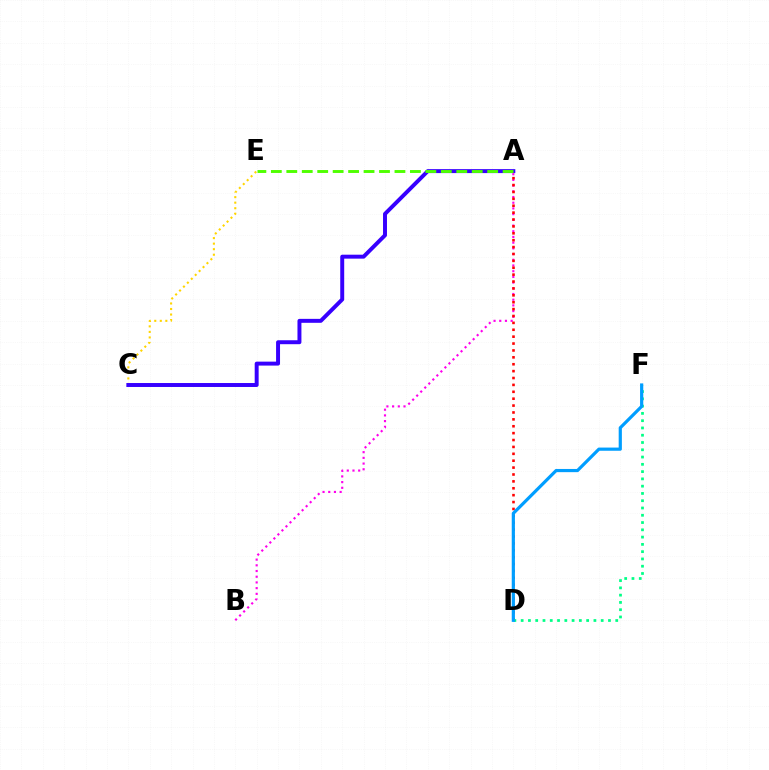{('A', 'B'): [{'color': '#ff00ed', 'line_style': 'dotted', 'thickness': 1.55}], ('C', 'E'): [{'color': '#ffd500', 'line_style': 'dotted', 'thickness': 1.5}], ('A', 'D'): [{'color': '#ff0000', 'line_style': 'dotted', 'thickness': 1.87}], ('D', 'F'): [{'color': '#00ff86', 'line_style': 'dotted', 'thickness': 1.98}, {'color': '#009eff', 'line_style': 'solid', 'thickness': 2.3}], ('A', 'C'): [{'color': '#3700ff', 'line_style': 'solid', 'thickness': 2.85}], ('A', 'E'): [{'color': '#4fff00', 'line_style': 'dashed', 'thickness': 2.1}]}